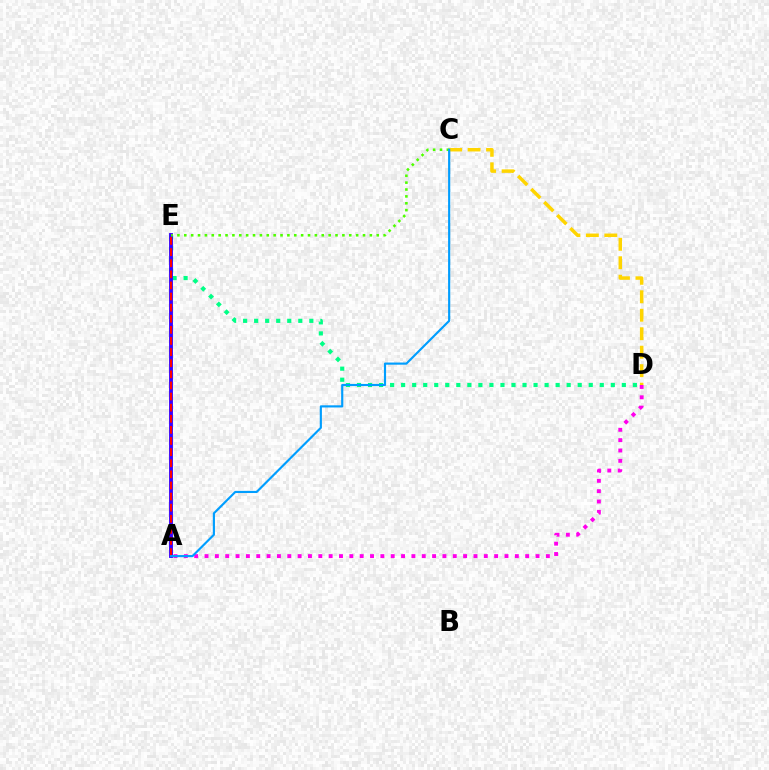{('C', 'D'): [{'color': '#ffd500', 'line_style': 'dashed', 'thickness': 2.51}], ('A', 'D'): [{'color': '#ff00ed', 'line_style': 'dotted', 'thickness': 2.81}], ('D', 'E'): [{'color': '#00ff86', 'line_style': 'dotted', 'thickness': 3.0}], ('A', 'E'): [{'color': '#3700ff', 'line_style': 'solid', 'thickness': 2.78}, {'color': '#ff0000', 'line_style': 'dashed', 'thickness': 1.51}], ('C', 'E'): [{'color': '#4fff00', 'line_style': 'dotted', 'thickness': 1.87}], ('A', 'C'): [{'color': '#009eff', 'line_style': 'solid', 'thickness': 1.55}]}